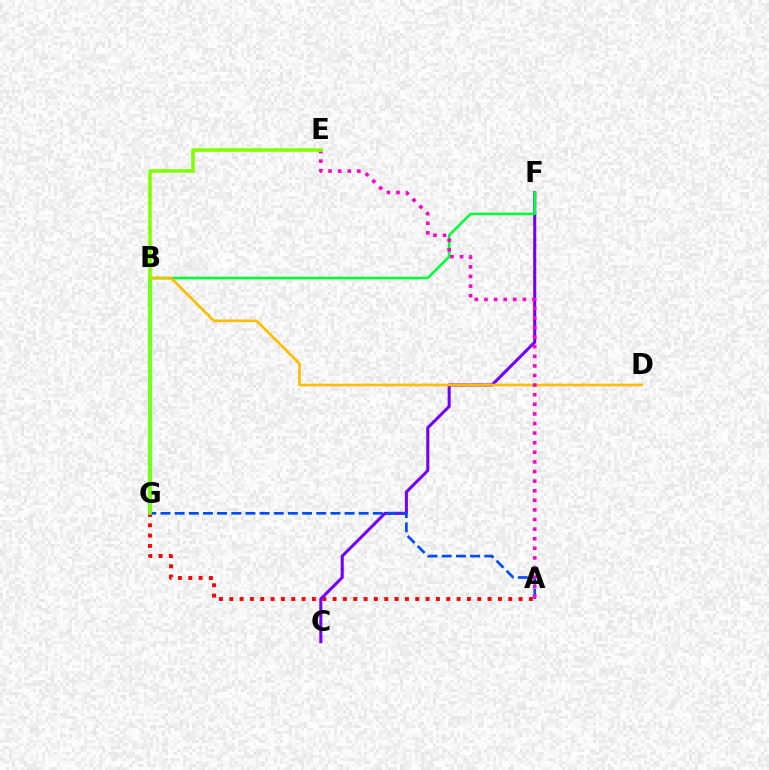{('B', 'G'): [{'color': '#00fff6', 'line_style': 'solid', 'thickness': 2.99}], ('A', 'G'): [{'color': '#ff0000', 'line_style': 'dotted', 'thickness': 2.81}, {'color': '#004bff', 'line_style': 'dashed', 'thickness': 1.92}], ('C', 'F'): [{'color': '#7200ff', 'line_style': 'solid', 'thickness': 2.2}], ('B', 'F'): [{'color': '#00ff39', 'line_style': 'solid', 'thickness': 1.87}], ('B', 'D'): [{'color': '#ffbd00', 'line_style': 'solid', 'thickness': 1.93}], ('A', 'E'): [{'color': '#ff00cf', 'line_style': 'dotted', 'thickness': 2.61}], ('E', 'G'): [{'color': '#84ff00', 'line_style': 'solid', 'thickness': 2.57}]}